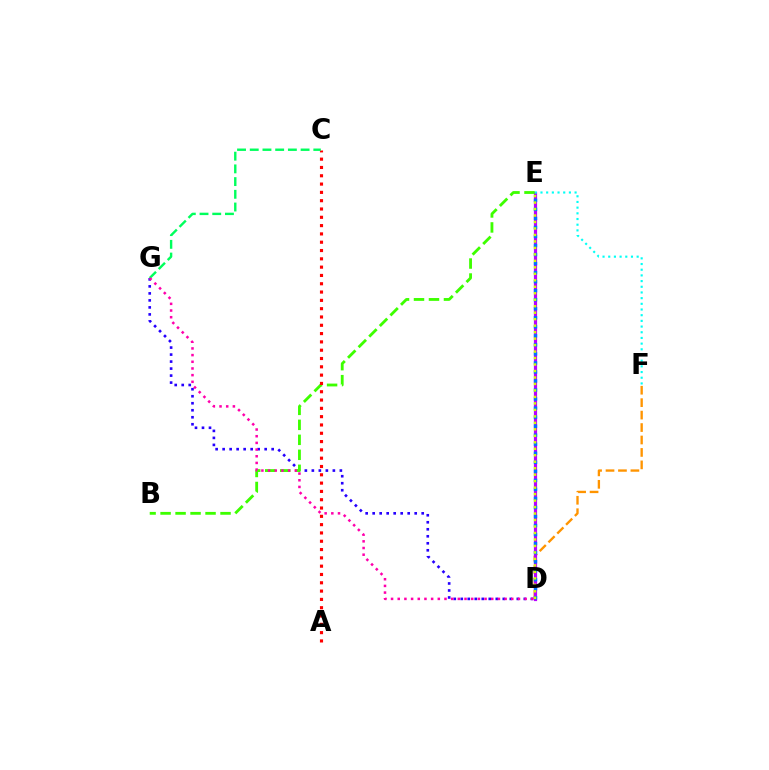{('D', 'F'): [{'color': '#ff9400', 'line_style': 'dashed', 'thickness': 1.69}], ('D', 'E'): [{'color': '#b900ff', 'line_style': 'solid', 'thickness': 2.31}, {'color': '#0074ff', 'line_style': 'dotted', 'thickness': 2.45}, {'color': '#d1ff00', 'line_style': 'dotted', 'thickness': 1.76}], ('E', 'F'): [{'color': '#00fff6', 'line_style': 'dotted', 'thickness': 1.54}], ('D', 'G'): [{'color': '#2500ff', 'line_style': 'dotted', 'thickness': 1.9}, {'color': '#ff00ac', 'line_style': 'dotted', 'thickness': 1.81}], ('B', 'E'): [{'color': '#3dff00', 'line_style': 'dashed', 'thickness': 2.04}], ('A', 'C'): [{'color': '#ff0000', 'line_style': 'dotted', 'thickness': 2.26}], ('C', 'G'): [{'color': '#00ff5c', 'line_style': 'dashed', 'thickness': 1.73}]}